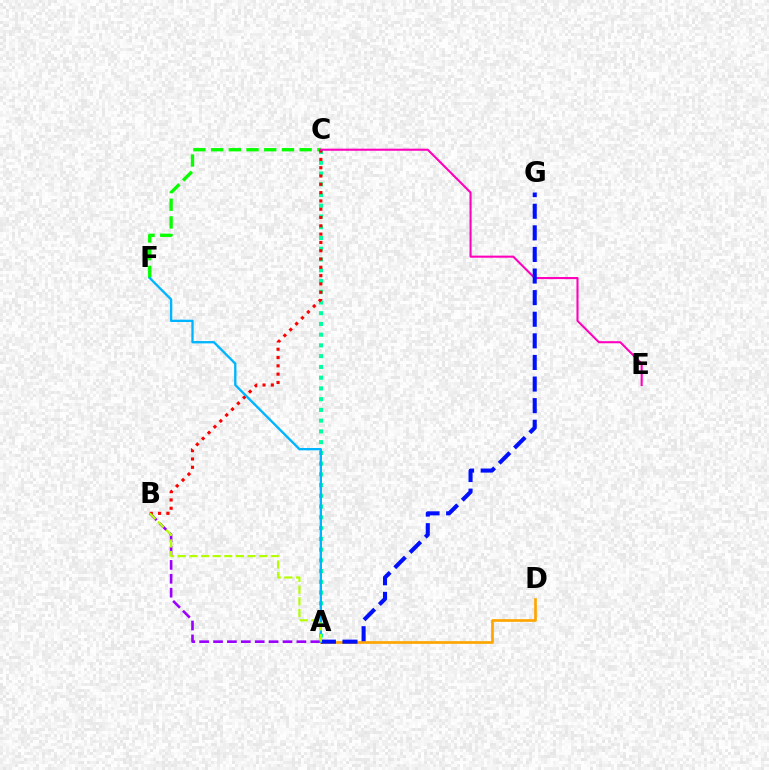{('A', 'C'): [{'color': '#00ff9d', 'line_style': 'dotted', 'thickness': 2.92}], ('A', 'B'): [{'color': '#9b00ff', 'line_style': 'dashed', 'thickness': 1.89}, {'color': '#b3ff00', 'line_style': 'dashed', 'thickness': 1.58}], ('A', 'D'): [{'color': '#ffa500', 'line_style': 'solid', 'thickness': 1.93}], ('C', 'F'): [{'color': '#08ff00', 'line_style': 'dashed', 'thickness': 2.4}], ('B', 'C'): [{'color': '#ff0000', 'line_style': 'dotted', 'thickness': 2.26}], ('C', 'E'): [{'color': '#ff00bd', 'line_style': 'solid', 'thickness': 1.5}], ('A', 'G'): [{'color': '#0010ff', 'line_style': 'dashed', 'thickness': 2.93}], ('A', 'F'): [{'color': '#00b5ff', 'line_style': 'solid', 'thickness': 1.68}]}